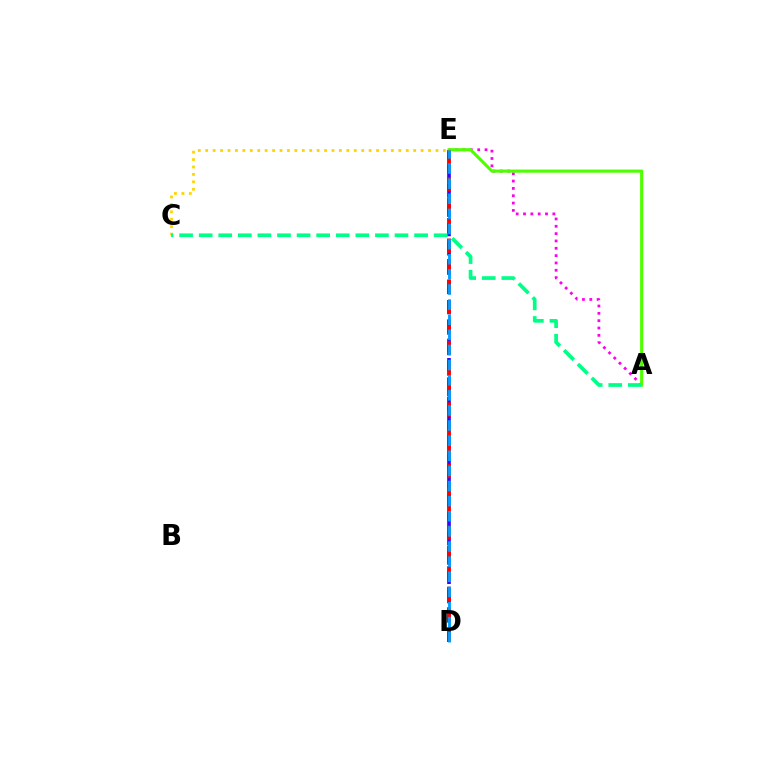{('A', 'E'): [{'color': '#ff00ed', 'line_style': 'dotted', 'thickness': 1.99}, {'color': '#4fff00', 'line_style': 'solid', 'thickness': 2.25}], ('D', 'E'): [{'color': '#3700ff', 'line_style': 'dashed', 'thickness': 2.63}, {'color': '#ff0000', 'line_style': 'dashed', 'thickness': 2.78}, {'color': '#009eff', 'line_style': 'dashed', 'thickness': 2.05}], ('C', 'E'): [{'color': '#ffd500', 'line_style': 'dotted', 'thickness': 2.02}], ('A', 'C'): [{'color': '#00ff86', 'line_style': 'dashed', 'thickness': 2.66}]}